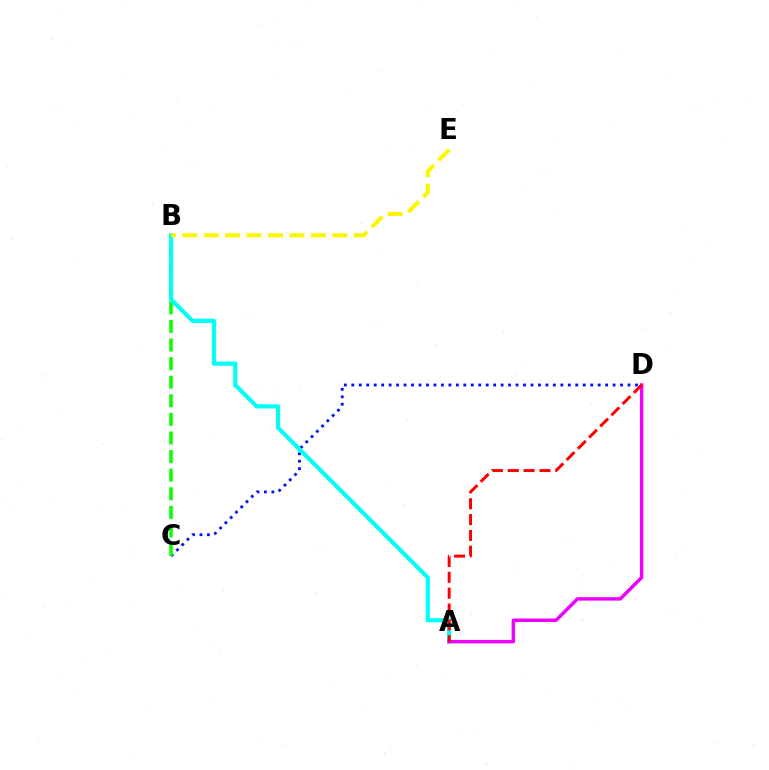{('C', 'D'): [{'color': '#0010ff', 'line_style': 'dotted', 'thickness': 2.03}], ('B', 'C'): [{'color': '#08ff00', 'line_style': 'dashed', 'thickness': 2.53}], ('A', 'B'): [{'color': '#00fff6', 'line_style': 'solid', 'thickness': 3.0}], ('A', 'D'): [{'color': '#ee00ff', 'line_style': 'solid', 'thickness': 2.47}, {'color': '#ff0000', 'line_style': 'dashed', 'thickness': 2.15}], ('B', 'E'): [{'color': '#fcf500', 'line_style': 'dashed', 'thickness': 2.91}]}